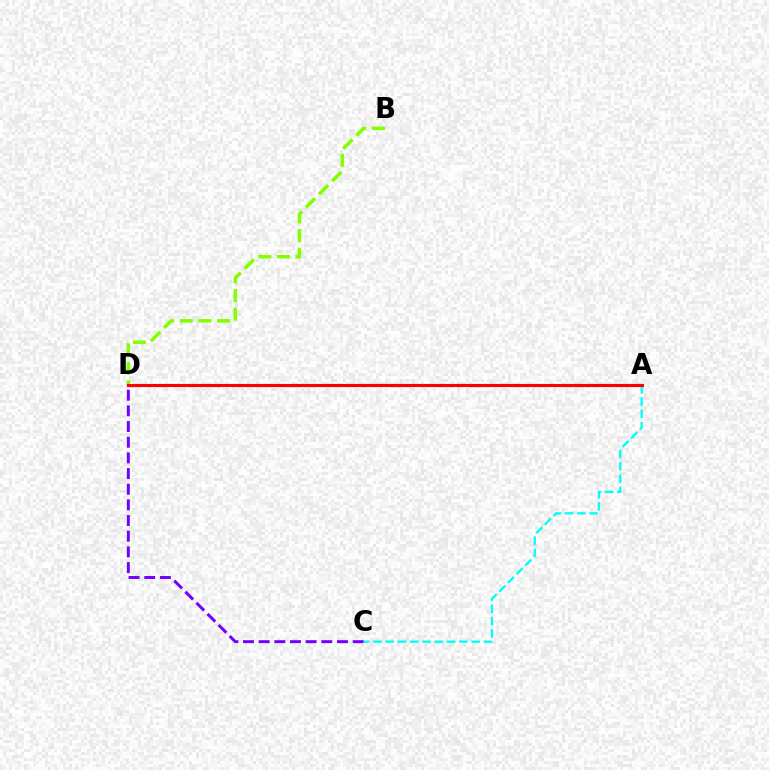{('A', 'C'): [{'color': '#00fff6', 'line_style': 'dashed', 'thickness': 1.67}], ('C', 'D'): [{'color': '#7200ff', 'line_style': 'dashed', 'thickness': 2.13}], ('B', 'D'): [{'color': '#84ff00', 'line_style': 'dashed', 'thickness': 2.53}], ('A', 'D'): [{'color': '#ff0000', 'line_style': 'solid', 'thickness': 2.25}]}